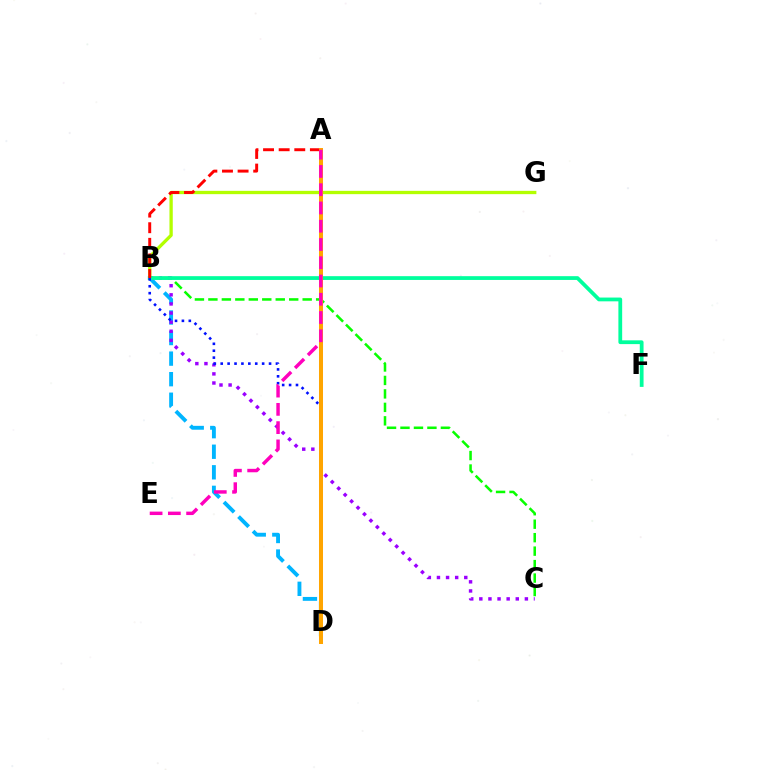{('B', 'G'): [{'color': '#b3ff00', 'line_style': 'solid', 'thickness': 2.38}], ('B', 'D'): [{'color': '#00b5ff', 'line_style': 'dashed', 'thickness': 2.79}, {'color': '#0010ff', 'line_style': 'dotted', 'thickness': 1.88}], ('B', 'C'): [{'color': '#08ff00', 'line_style': 'dashed', 'thickness': 1.83}, {'color': '#9b00ff', 'line_style': 'dotted', 'thickness': 2.48}], ('B', 'F'): [{'color': '#00ff9d', 'line_style': 'solid', 'thickness': 2.72}], ('A', 'B'): [{'color': '#ff0000', 'line_style': 'dashed', 'thickness': 2.12}], ('A', 'D'): [{'color': '#ffa500', 'line_style': 'solid', 'thickness': 2.89}], ('A', 'E'): [{'color': '#ff00bd', 'line_style': 'dashed', 'thickness': 2.48}]}